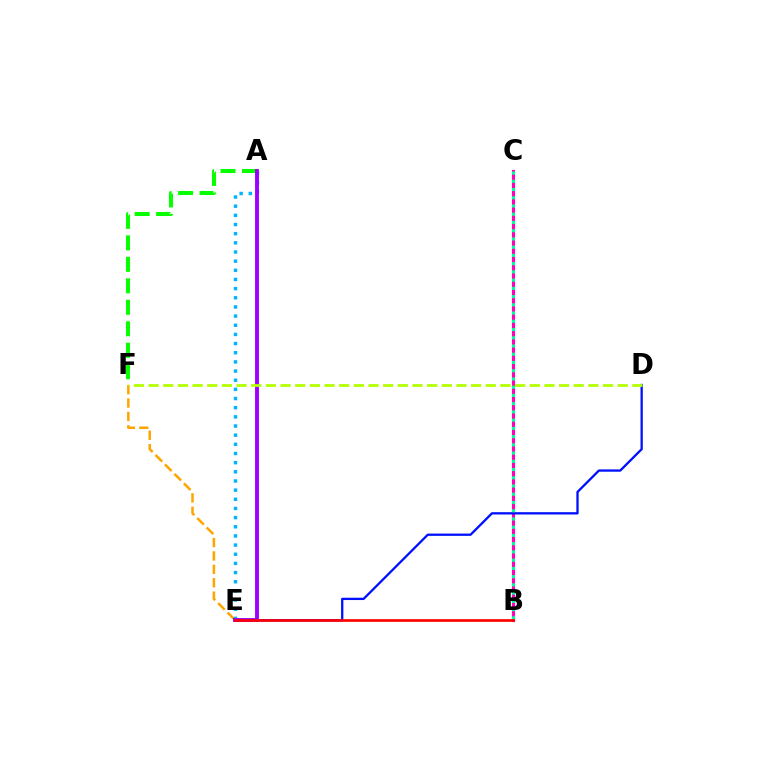{('B', 'C'): [{'color': '#ff00bd', 'line_style': 'solid', 'thickness': 2.24}, {'color': '#00ff9d', 'line_style': 'dotted', 'thickness': 2.24}], ('D', 'E'): [{'color': '#0010ff', 'line_style': 'solid', 'thickness': 1.66}], ('E', 'F'): [{'color': '#ffa500', 'line_style': 'dashed', 'thickness': 1.82}], ('A', 'F'): [{'color': '#08ff00', 'line_style': 'dashed', 'thickness': 2.92}], ('A', 'E'): [{'color': '#00b5ff', 'line_style': 'dotted', 'thickness': 2.49}, {'color': '#9b00ff', 'line_style': 'solid', 'thickness': 2.8}], ('B', 'E'): [{'color': '#ff0000', 'line_style': 'solid', 'thickness': 1.94}], ('D', 'F'): [{'color': '#b3ff00', 'line_style': 'dashed', 'thickness': 1.99}]}